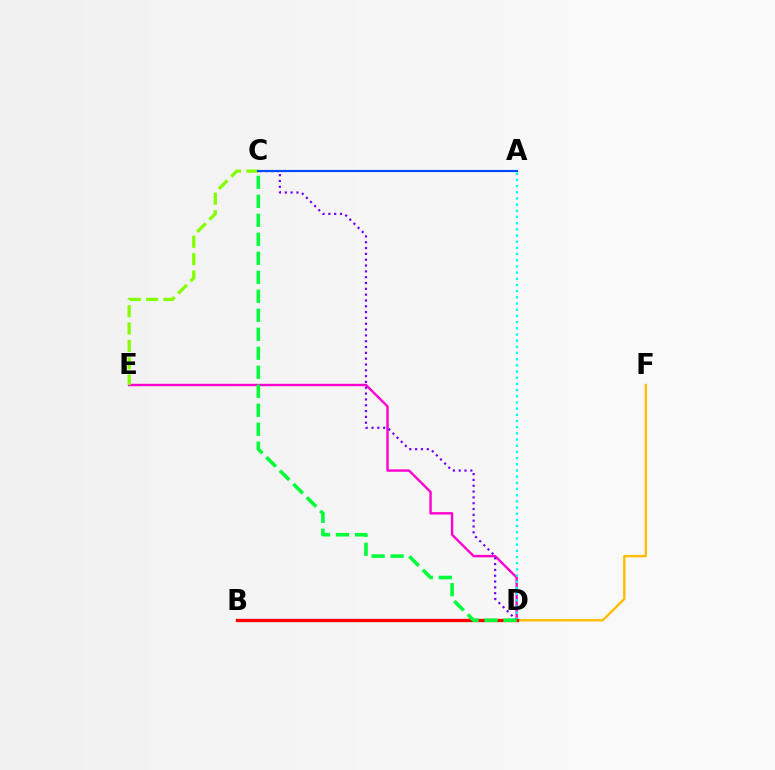{('D', 'E'): [{'color': '#ff00cf', 'line_style': 'solid', 'thickness': 1.73}], ('C', 'D'): [{'color': '#7200ff', 'line_style': 'dotted', 'thickness': 1.58}, {'color': '#00ff39', 'line_style': 'dashed', 'thickness': 2.58}], ('C', 'E'): [{'color': '#84ff00', 'line_style': 'dashed', 'thickness': 2.36}], ('A', 'C'): [{'color': '#004bff', 'line_style': 'solid', 'thickness': 1.55}], ('D', 'F'): [{'color': '#ffbd00', 'line_style': 'solid', 'thickness': 1.72}], ('A', 'D'): [{'color': '#00fff6', 'line_style': 'dotted', 'thickness': 1.68}], ('B', 'D'): [{'color': '#ff0000', 'line_style': 'solid', 'thickness': 2.4}]}